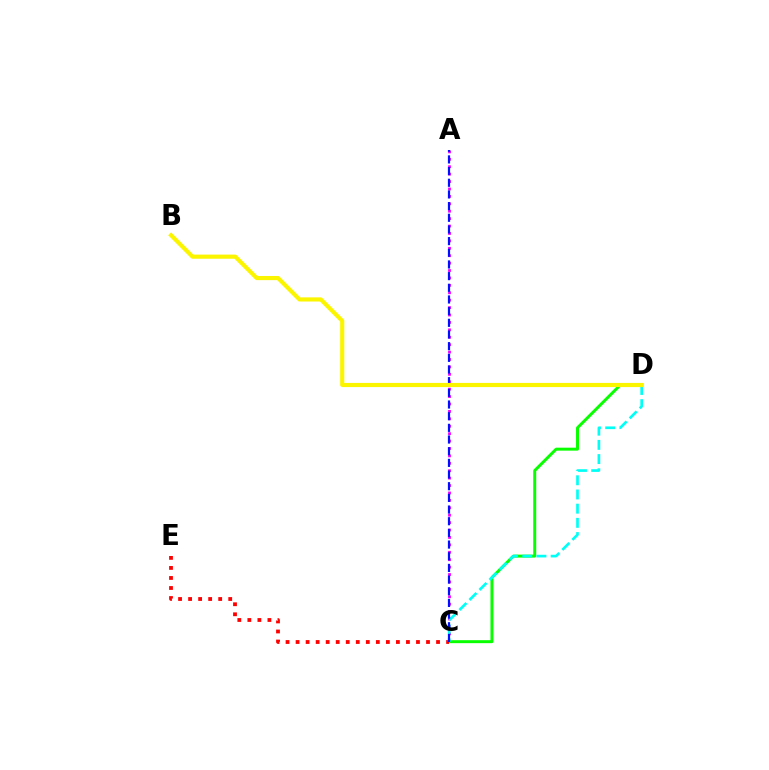{('A', 'C'): [{'color': '#ee00ff', 'line_style': 'dotted', 'thickness': 2.01}, {'color': '#0010ff', 'line_style': 'dashed', 'thickness': 1.59}], ('C', 'D'): [{'color': '#08ff00', 'line_style': 'solid', 'thickness': 2.14}, {'color': '#00fff6', 'line_style': 'dashed', 'thickness': 1.93}], ('C', 'E'): [{'color': '#ff0000', 'line_style': 'dotted', 'thickness': 2.73}], ('B', 'D'): [{'color': '#fcf500', 'line_style': 'solid', 'thickness': 2.98}]}